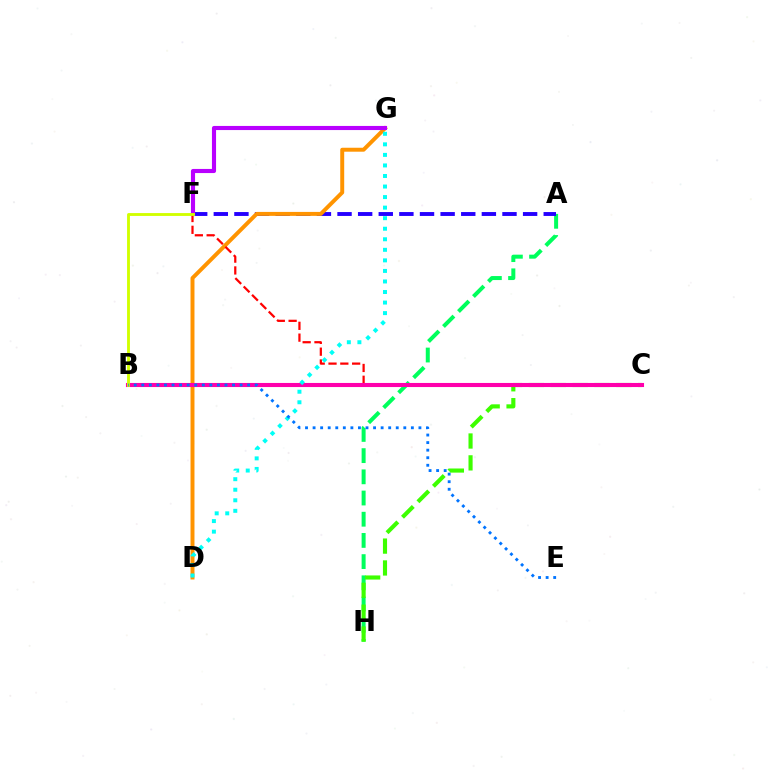{('A', 'H'): [{'color': '#00ff5c', 'line_style': 'dashed', 'thickness': 2.88}], ('A', 'F'): [{'color': '#2500ff', 'line_style': 'dashed', 'thickness': 2.8}], ('D', 'G'): [{'color': '#ff9400', 'line_style': 'solid', 'thickness': 2.85}, {'color': '#00fff6', 'line_style': 'dotted', 'thickness': 2.87}], ('C', 'F'): [{'color': '#ff0000', 'line_style': 'dashed', 'thickness': 1.6}], ('F', 'G'): [{'color': '#b900ff', 'line_style': 'solid', 'thickness': 2.97}], ('C', 'H'): [{'color': '#3dff00', 'line_style': 'dashed', 'thickness': 2.97}], ('B', 'C'): [{'color': '#ff00ac', 'line_style': 'solid', 'thickness': 2.94}], ('B', 'F'): [{'color': '#d1ff00', 'line_style': 'solid', 'thickness': 2.06}], ('B', 'E'): [{'color': '#0074ff', 'line_style': 'dotted', 'thickness': 2.05}]}